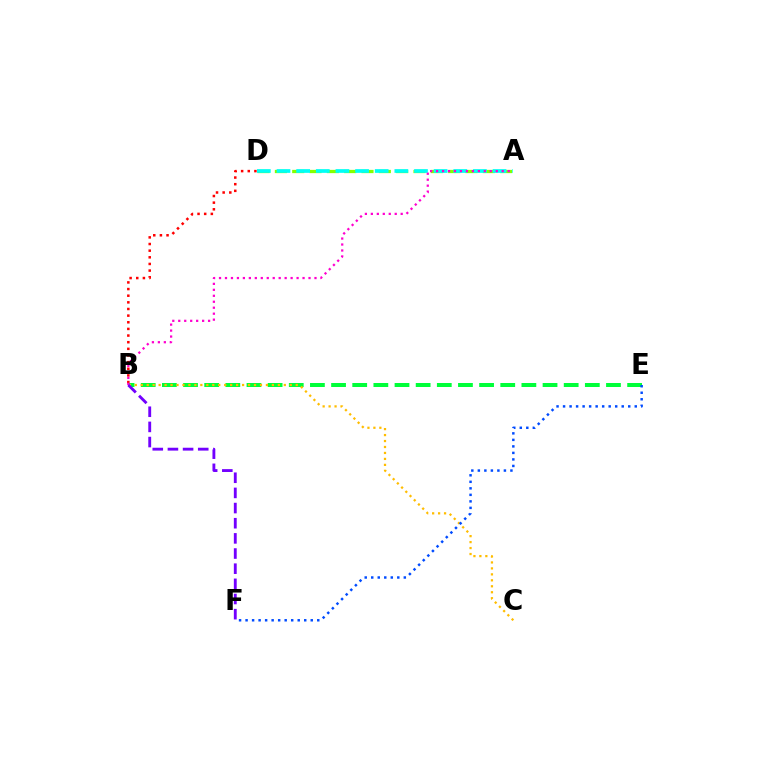{('B', 'E'): [{'color': '#00ff39', 'line_style': 'dashed', 'thickness': 2.87}], ('A', 'D'): [{'color': '#84ff00', 'line_style': 'dashed', 'thickness': 2.35}, {'color': '#00fff6', 'line_style': 'dashed', 'thickness': 2.67}], ('B', 'D'): [{'color': '#ff0000', 'line_style': 'dotted', 'thickness': 1.8}], ('B', 'C'): [{'color': '#ffbd00', 'line_style': 'dotted', 'thickness': 1.62}], ('A', 'B'): [{'color': '#ff00cf', 'line_style': 'dotted', 'thickness': 1.62}], ('B', 'F'): [{'color': '#7200ff', 'line_style': 'dashed', 'thickness': 2.06}], ('E', 'F'): [{'color': '#004bff', 'line_style': 'dotted', 'thickness': 1.77}]}